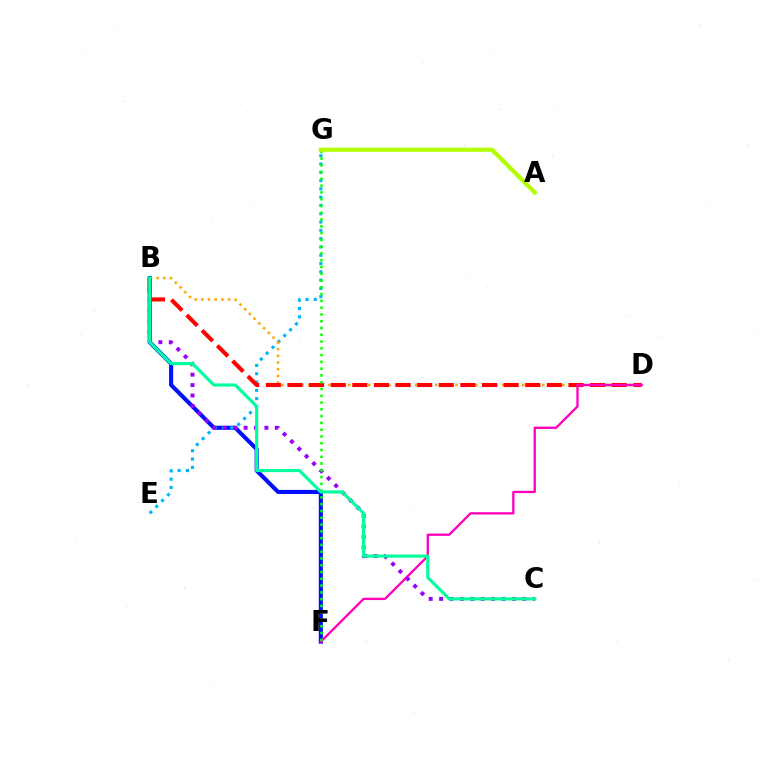{('B', 'F'): [{'color': '#0010ff', 'line_style': 'solid', 'thickness': 2.95}], ('E', 'G'): [{'color': '#00b5ff', 'line_style': 'dotted', 'thickness': 2.25}], ('B', 'D'): [{'color': '#ffa500', 'line_style': 'dotted', 'thickness': 1.82}, {'color': '#ff0000', 'line_style': 'dashed', 'thickness': 2.94}], ('D', 'F'): [{'color': '#ff00bd', 'line_style': 'solid', 'thickness': 1.68}], ('B', 'C'): [{'color': '#9b00ff', 'line_style': 'dotted', 'thickness': 2.83}, {'color': '#00ff9d', 'line_style': 'solid', 'thickness': 2.27}], ('F', 'G'): [{'color': '#08ff00', 'line_style': 'dotted', 'thickness': 1.84}], ('A', 'G'): [{'color': '#b3ff00', 'line_style': 'solid', 'thickness': 3.0}]}